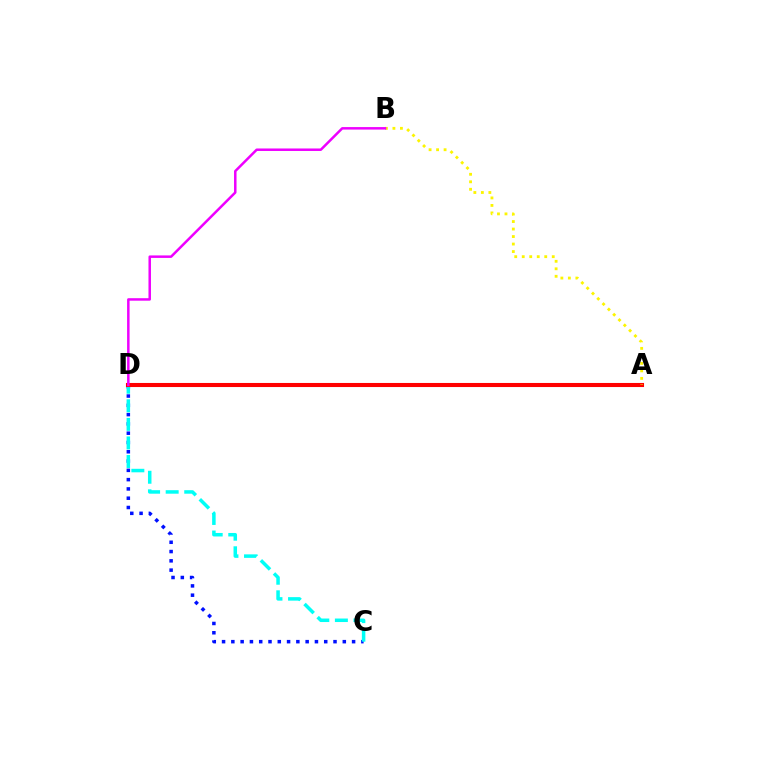{('A', 'D'): [{'color': '#08ff00', 'line_style': 'dashed', 'thickness': 2.7}, {'color': '#ff0000', 'line_style': 'solid', 'thickness': 2.93}], ('C', 'D'): [{'color': '#0010ff', 'line_style': 'dotted', 'thickness': 2.52}, {'color': '#00fff6', 'line_style': 'dashed', 'thickness': 2.52}], ('A', 'B'): [{'color': '#fcf500', 'line_style': 'dotted', 'thickness': 2.04}], ('B', 'D'): [{'color': '#ee00ff', 'line_style': 'solid', 'thickness': 1.8}]}